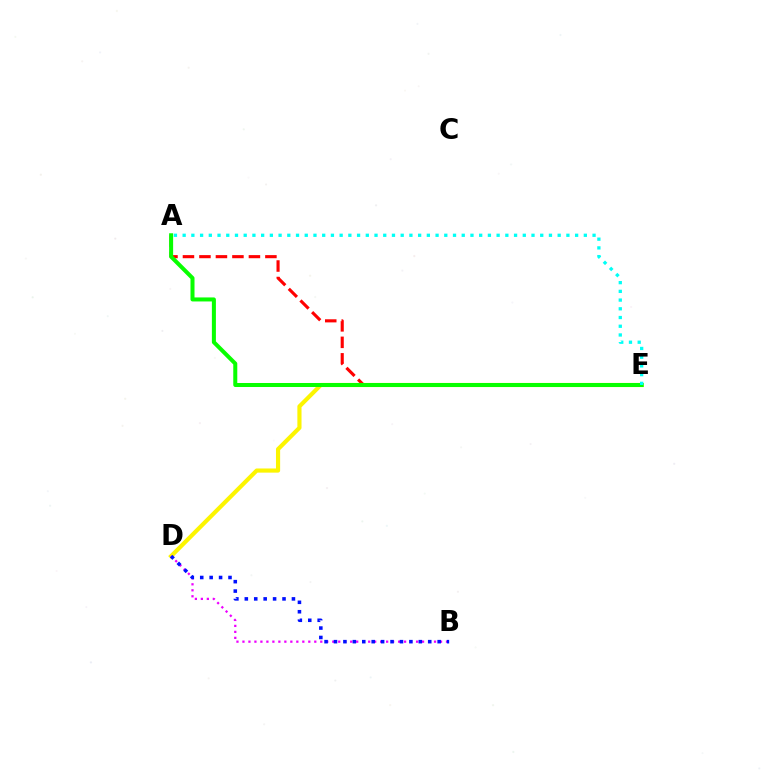{('A', 'E'): [{'color': '#ff0000', 'line_style': 'dashed', 'thickness': 2.24}, {'color': '#08ff00', 'line_style': 'solid', 'thickness': 2.89}, {'color': '#00fff6', 'line_style': 'dotted', 'thickness': 2.37}], ('D', 'E'): [{'color': '#fcf500', 'line_style': 'solid', 'thickness': 2.98}], ('B', 'D'): [{'color': '#ee00ff', 'line_style': 'dotted', 'thickness': 1.63}, {'color': '#0010ff', 'line_style': 'dotted', 'thickness': 2.56}]}